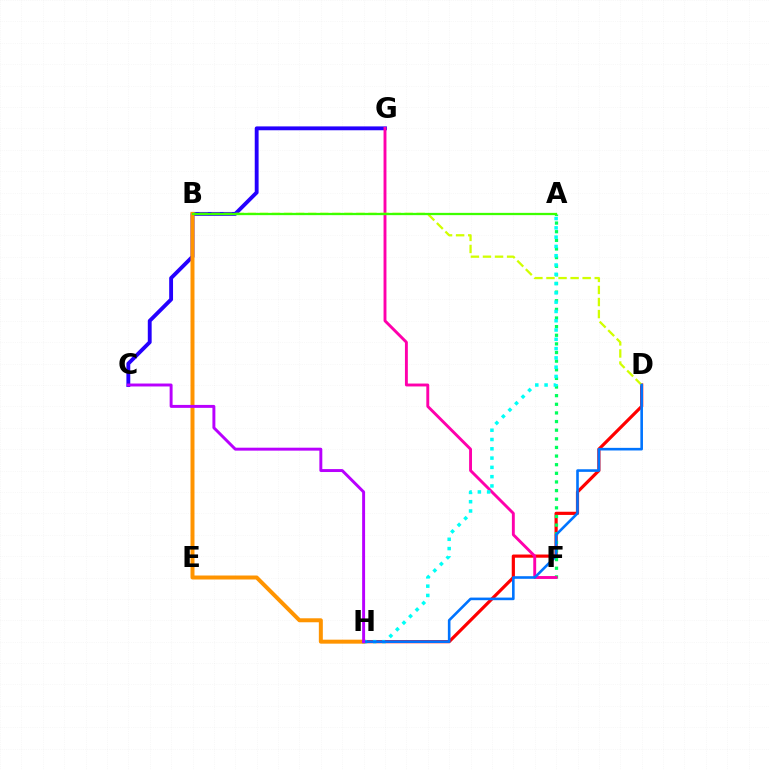{('D', 'H'): [{'color': '#ff0000', 'line_style': 'solid', 'thickness': 2.29}, {'color': '#0074ff', 'line_style': 'solid', 'thickness': 1.88}], ('C', 'G'): [{'color': '#2500ff', 'line_style': 'solid', 'thickness': 2.78}], ('A', 'F'): [{'color': '#00ff5c', 'line_style': 'dotted', 'thickness': 2.34}], ('F', 'G'): [{'color': '#ff00ac', 'line_style': 'solid', 'thickness': 2.09}], ('B', 'D'): [{'color': '#d1ff00', 'line_style': 'dashed', 'thickness': 1.64}], ('B', 'H'): [{'color': '#ff9400', 'line_style': 'solid', 'thickness': 2.87}], ('A', 'H'): [{'color': '#00fff6', 'line_style': 'dotted', 'thickness': 2.52}], ('A', 'B'): [{'color': '#3dff00', 'line_style': 'solid', 'thickness': 1.64}], ('C', 'H'): [{'color': '#b900ff', 'line_style': 'solid', 'thickness': 2.12}]}